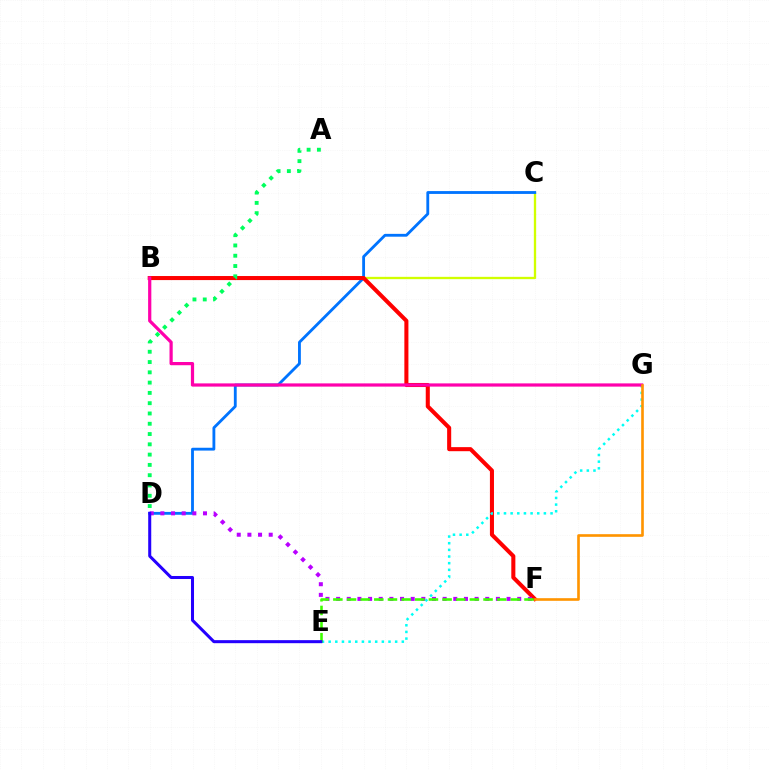{('B', 'C'): [{'color': '#d1ff00', 'line_style': 'solid', 'thickness': 1.67}], ('C', 'D'): [{'color': '#0074ff', 'line_style': 'solid', 'thickness': 2.04}], ('B', 'F'): [{'color': '#ff0000', 'line_style': 'solid', 'thickness': 2.92}], ('D', 'F'): [{'color': '#b900ff', 'line_style': 'dotted', 'thickness': 2.89}], ('E', 'G'): [{'color': '#00fff6', 'line_style': 'dotted', 'thickness': 1.81}], ('B', 'G'): [{'color': '#ff00ac', 'line_style': 'solid', 'thickness': 2.31}], ('A', 'D'): [{'color': '#00ff5c', 'line_style': 'dotted', 'thickness': 2.79}], ('E', 'F'): [{'color': '#3dff00', 'line_style': 'dashed', 'thickness': 1.85}], ('F', 'G'): [{'color': '#ff9400', 'line_style': 'solid', 'thickness': 1.9}], ('D', 'E'): [{'color': '#2500ff', 'line_style': 'solid', 'thickness': 2.18}]}